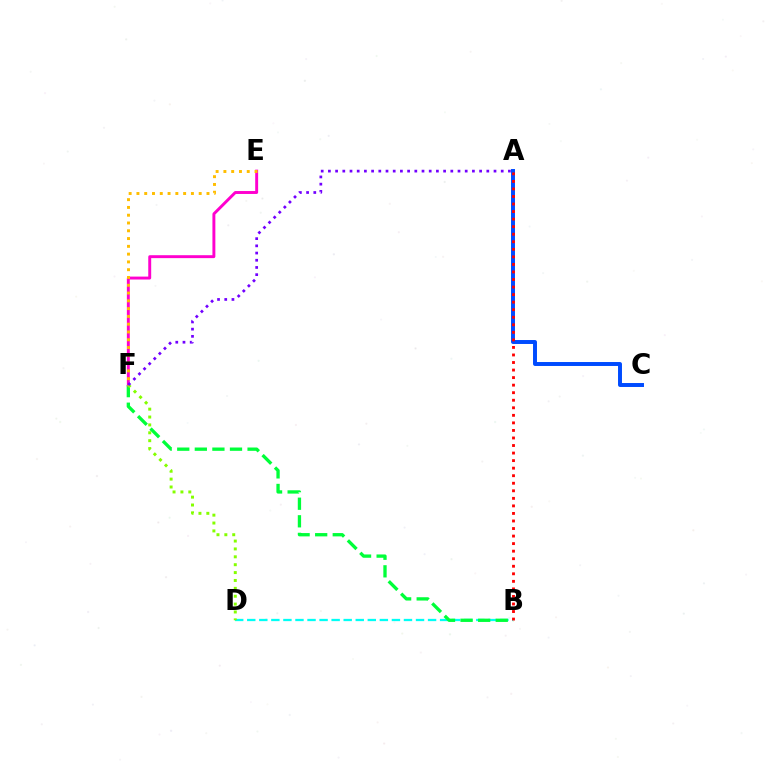{('B', 'D'): [{'color': '#00fff6', 'line_style': 'dashed', 'thickness': 1.64}], ('B', 'F'): [{'color': '#00ff39', 'line_style': 'dashed', 'thickness': 2.39}], ('A', 'C'): [{'color': '#004bff', 'line_style': 'solid', 'thickness': 2.85}], ('E', 'F'): [{'color': '#ff00cf', 'line_style': 'solid', 'thickness': 2.11}, {'color': '#ffbd00', 'line_style': 'dotted', 'thickness': 2.11}], ('D', 'F'): [{'color': '#84ff00', 'line_style': 'dotted', 'thickness': 2.14}], ('A', 'F'): [{'color': '#7200ff', 'line_style': 'dotted', 'thickness': 1.96}], ('A', 'B'): [{'color': '#ff0000', 'line_style': 'dotted', 'thickness': 2.05}]}